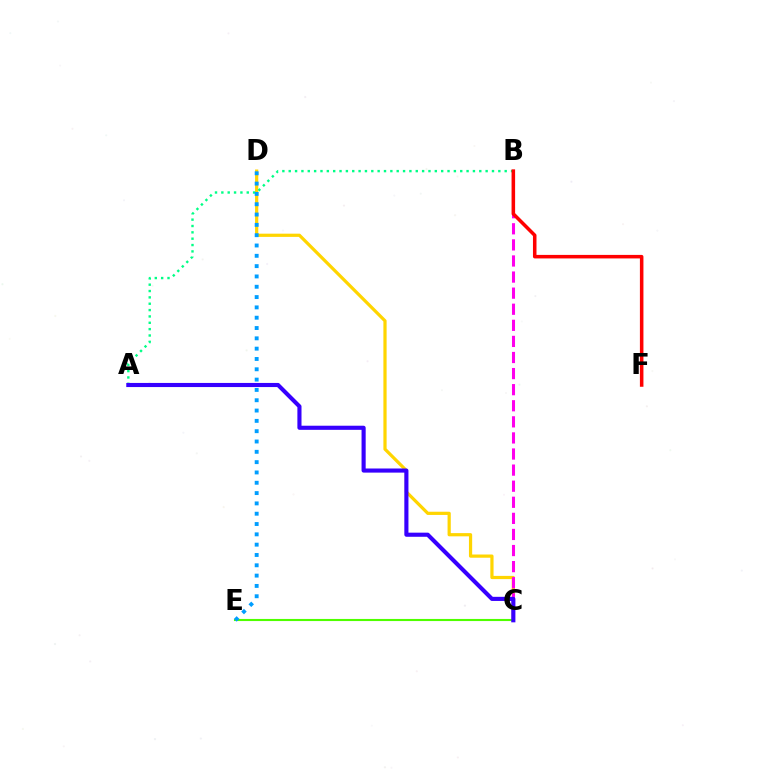{('C', 'D'): [{'color': '#ffd500', 'line_style': 'solid', 'thickness': 2.31}], ('C', 'E'): [{'color': '#4fff00', 'line_style': 'solid', 'thickness': 1.52}], ('B', 'C'): [{'color': '#ff00ed', 'line_style': 'dashed', 'thickness': 2.19}], ('A', 'B'): [{'color': '#00ff86', 'line_style': 'dotted', 'thickness': 1.73}], ('B', 'F'): [{'color': '#ff0000', 'line_style': 'solid', 'thickness': 2.54}], ('A', 'C'): [{'color': '#3700ff', 'line_style': 'solid', 'thickness': 2.96}], ('D', 'E'): [{'color': '#009eff', 'line_style': 'dotted', 'thickness': 2.8}]}